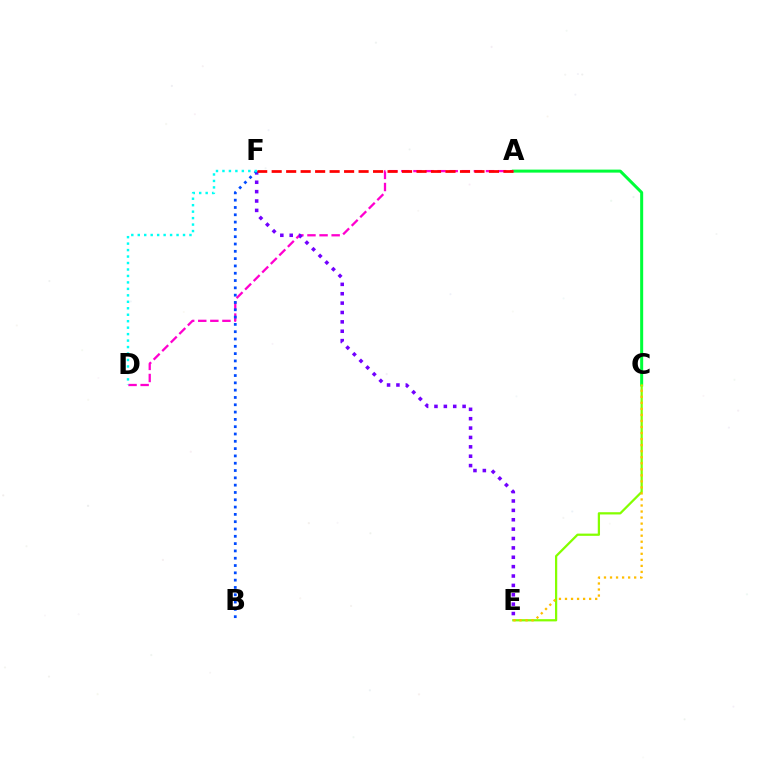{('A', 'C'): [{'color': '#00ff39', 'line_style': 'solid', 'thickness': 2.17}], ('A', 'D'): [{'color': '#ff00cf', 'line_style': 'dashed', 'thickness': 1.64}], ('C', 'E'): [{'color': '#84ff00', 'line_style': 'solid', 'thickness': 1.62}, {'color': '#ffbd00', 'line_style': 'dotted', 'thickness': 1.64}], ('E', 'F'): [{'color': '#7200ff', 'line_style': 'dotted', 'thickness': 2.55}], ('B', 'F'): [{'color': '#004bff', 'line_style': 'dotted', 'thickness': 1.99}], ('D', 'F'): [{'color': '#00fff6', 'line_style': 'dotted', 'thickness': 1.76}], ('A', 'F'): [{'color': '#ff0000', 'line_style': 'dashed', 'thickness': 1.97}]}